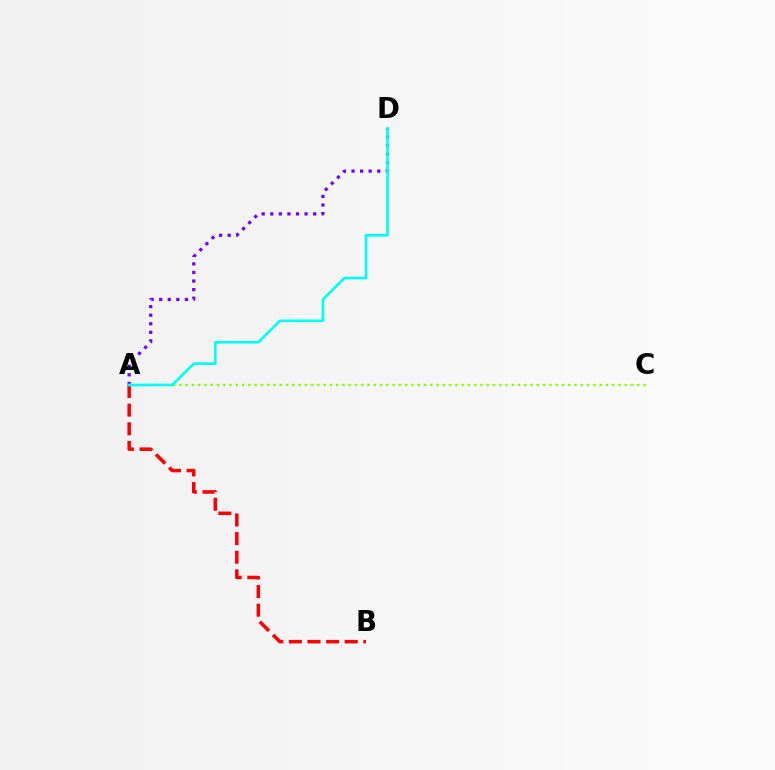{('A', 'B'): [{'color': '#ff0000', 'line_style': 'dashed', 'thickness': 2.53}], ('A', 'C'): [{'color': '#84ff00', 'line_style': 'dotted', 'thickness': 1.7}], ('A', 'D'): [{'color': '#7200ff', 'line_style': 'dotted', 'thickness': 2.33}, {'color': '#00fff6', 'line_style': 'solid', 'thickness': 1.91}]}